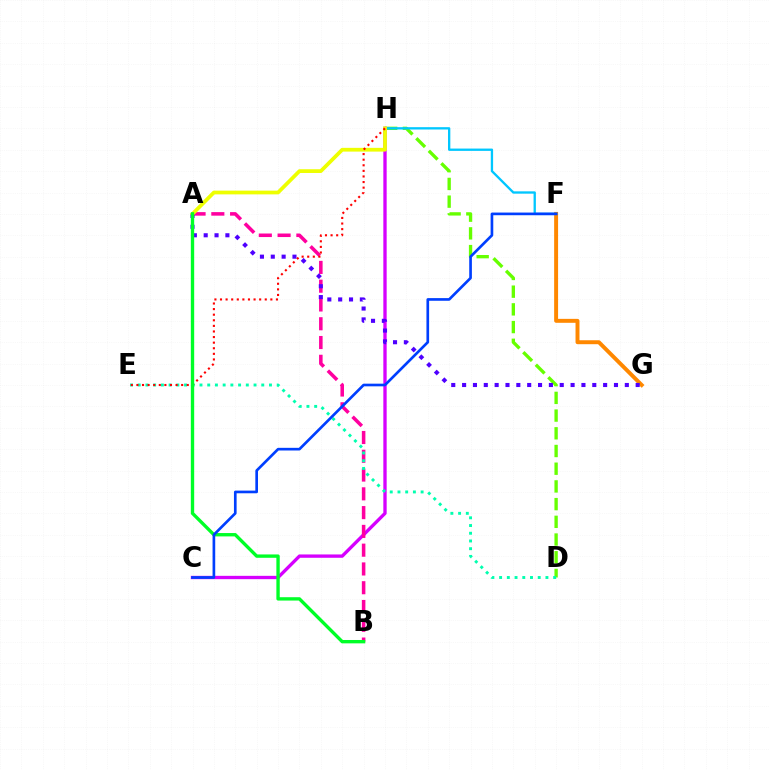{('D', 'H'): [{'color': '#66ff00', 'line_style': 'dashed', 'thickness': 2.41}], ('F', 'G'): [{'color': '#ff8800', 'line_style': 'solid', 'thickness': 2.84}], ('F', 'H'): [{'color': '#00c7ff', 'line_style': 'solid', 'thickness': 1.67}], ('C', 'H'): [{'color': '#d600ff', 'line_style': 'solid', 'thickness': 2.4}], ('A', 'B'): [{'color': '#ff00a0', 'line_style': 'dashed', 'thickness': 2.55}, {'color': '#00ff27', 'line_style': 'solid', 'thickness': 2.42}], ('A', 'G'): [{'color': '#4f00ff', 'line_style': 'dotted', 'thickness': 2.95}], ('A', 'H'): [{'color': '#eeff00', 'line_style': 'solid', 'thickness': 2.7}], ('D', 'E'): [{'color': '#00ffaf', 'line_style': 'dotted', 'thickness': 2.1}], ('E', 'H'): [{'color': '#ff0000', 'line_style': 'dotted', 'thickness': 1.52}], ('C', 'F'): [{'color': '#003fff', 'line_style': 'solid', 'thickness': 1.92}]}